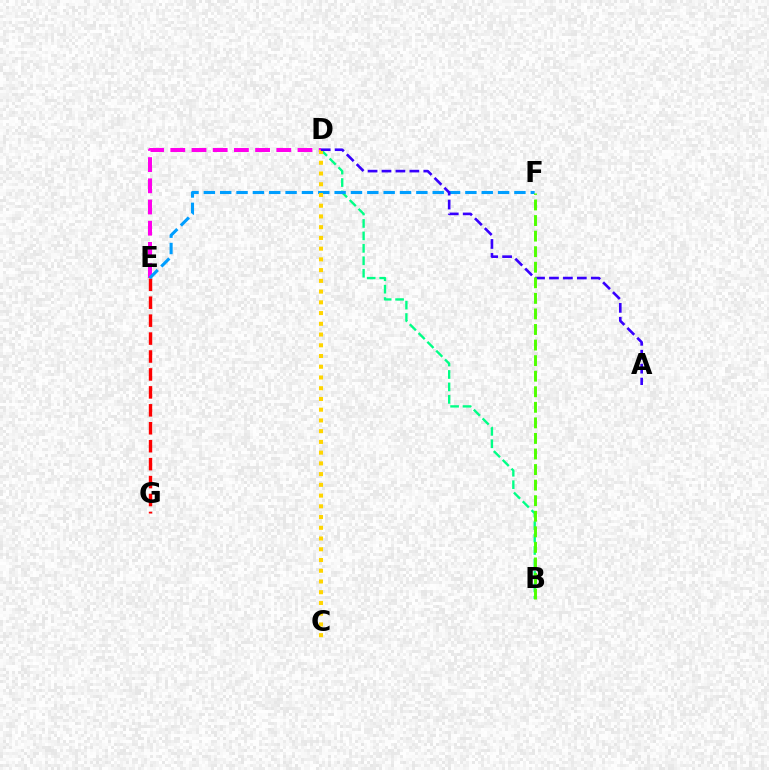{('D', 'E'): [{'color': '#ff00ed', 'line_style': 'dashed', 'thickness': 2.88}], ('B', 'D'): [{'color': '#00ff86', 'line_style': 'dashed', 'thickness': 1.69}], ('E', 'G'): [{'color': '#ff0000', 'line_style': 'dashed', 'thickness': 2.44}], ('E', 'F'): [{'color': '#009eff', 'line_style': 'dashed', 'thickness': 2.22}], ('C', 'D'): [{'color': '#ffd500', 'line_style': 'dotted', 'thickness': 2.92}], ('A', 'D'): [{'color': '#3700ff', 'line_style': 'dashed', 'thickness': 1.89}], ('B', 'F'): [{'color': '#4fff00', 'line_style': 'dashed', 'thickness': 2.11}]}